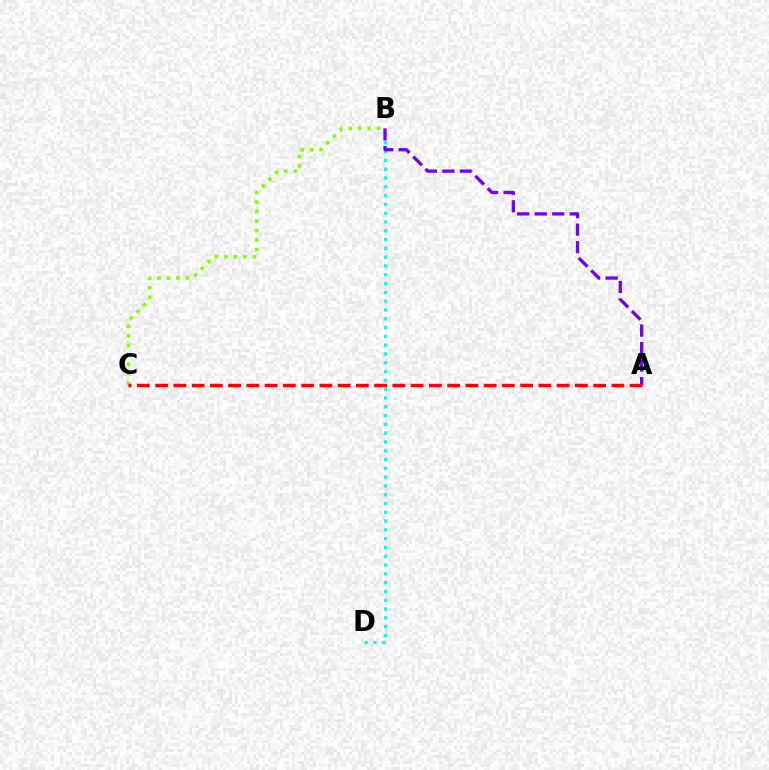{('B', 'D'): [{'color': '#00fff6', 'line_style': 'dotted', 'thickness': 2.39}], ('A', 'B'): [{'color': '#7200ff', 'line_style': 'dashed', 'thickness': 2.38}], ('B', 'C'): [{'color': '#84ff00', 'line_style': 'dotted', 'thickness': 2.58}], ('A', 'C'): [{'color': '#ff0000', 'line_style': 'dashed', 'thickness': 2.48}]}